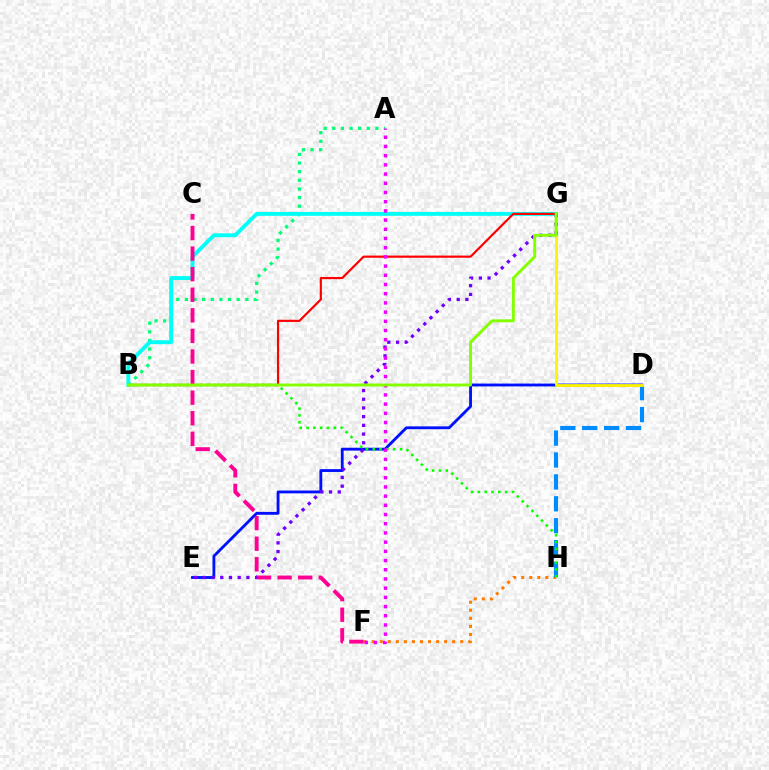{('D', 'E'): [{'color': '#0010ff', 'line_style': 'solid', 'thickness': 2.04}], ('A', 'B'): [{'color': '#00ff74', 'line_style': 'dotted', 'thickness': 2.34}], ('F', 'H'): [{'color': '#ff7c00', 'line_style': 'dotted', 'thickness': 2.19}], ('B', 'G'): [{'color': '#00fff6', 'line_style': 'solid', 'thickness': 2.79}, {'color': '#ff0000', 'line_style': 'solid', 'thickness': 1.57}, {'color': '#84ff00', 'line_style': 'solid', 'thickness': 2.1}], ('D', 'H'): [{'color': '#008cff', 'line_style': 'dashed', 'thickness': 2.98}], ('D', 'G'): [{'color': '#fcf500', 'line_style': 'solid', 'thickness': 2.05}], ('E', 'G'): [{'color': '#7200ff', 'line_style': 'dotted', 'thickness': 2.37}], ('B', 'H'): [{'color': '#08ff00', 'line_style': 'dotted', 'thickness': 1.85}], ('A', 'F'): [{'color': '#ee00ff', 'line_style': 'dotted', 'thickness': 2.5}], ('C', 'F'): [{'color': '#ff0094', 'line_style': 'dashed', 'thickness': 2.8}]}